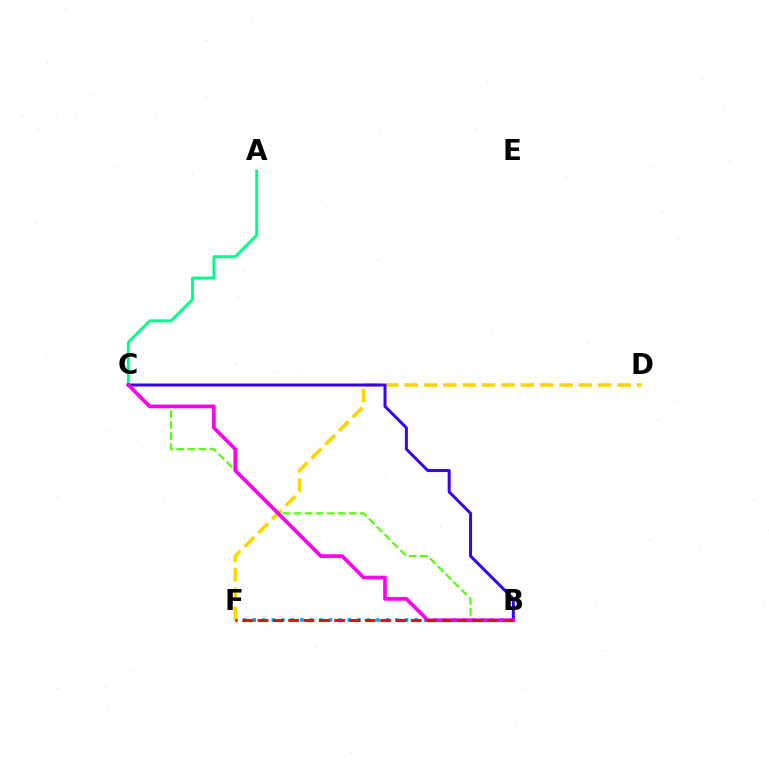{('B', 'F'): [{'color': '#009eff', 'line_style': 'dotted', 'thickness': 2.59}, {'color': '#ff0000', 'line_style': 'dashed', 'thickness': 2.08}], ('A', 'C'): [{'color': '#00ff86', 'line_style': 'solid', 'thickness': 2.11}], ('D', 'F'): [{'color': '#ffd500', 'line_style': 'dashed', 'thickness': 2.63}], ('B', 'C'): [{'color': '#3700ff', 'line_style': 'solid', 'thickness': 2.16}, {'color': '#4fff00', 'line_style': 'dashed', 'thickness': 1.5}, {'color': '#ff00ed', 'line_style': 'solid', 'thickness': 2.64}]}